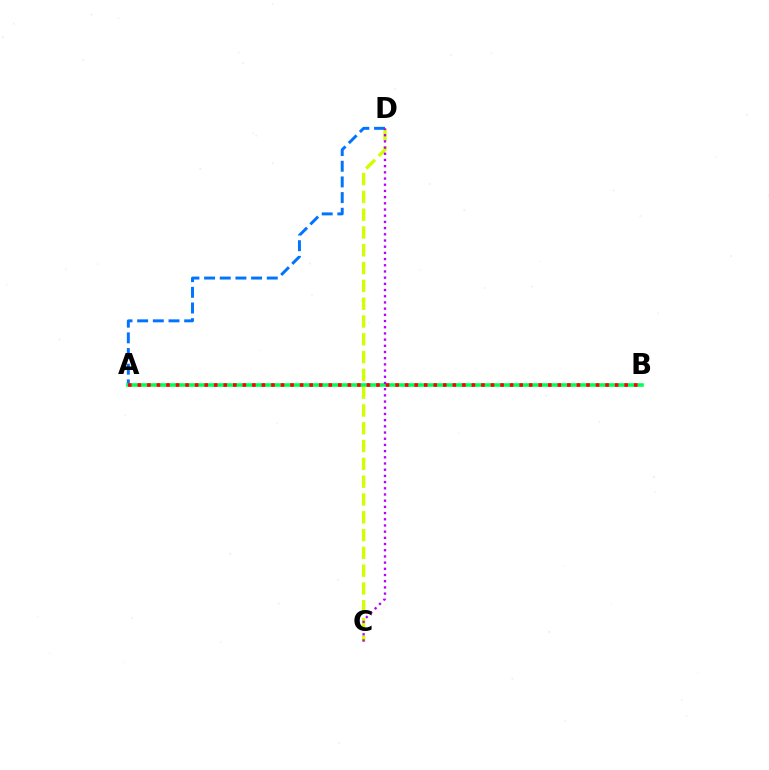{('C', 'D'): [{'color': '#d1ff00', 'line_style': 'dashed', 'thickness': 2.42}, {'color': '#b900ff', 'line_style': 'dotted', 'thickness': 1.68}], ('A', 'D'): [{'color': '#0074ff', 'line_style': 'dashed', 'thickness': 2.13}], ('A', 'B'): [{'color': '#00ff5c', 'line_style': 'solid', 'thickness': 2.59}, {'color': '#ff0000', 'line_style': 'dotted', 'thickness': 2.59}]}